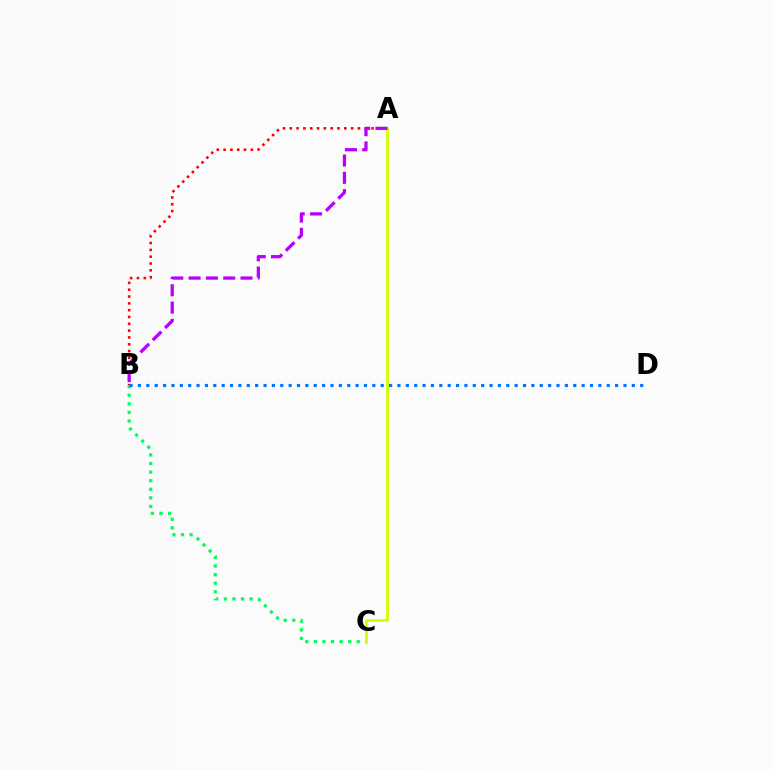{('A', 'B'): [{'color': '#ff0000', 'line_style': 'dotted', 'thickness': 1.85}, {'color': '#b900ff', 'line_style': 'dashed', 'thickness': 2.35}], ('B', 'C'): [{'color': '#00ff5c', 'line_style': 'dotted', 'thickness': 2.33}], ('A', 'C'): [{'color': '#d1ff00', 'line_style': 'solid', 'thickness': 2.02}], ('B', 'D'): [{'color': '#0074ff', 'line_style': 'dotted', 'thickness': 2.27}]}